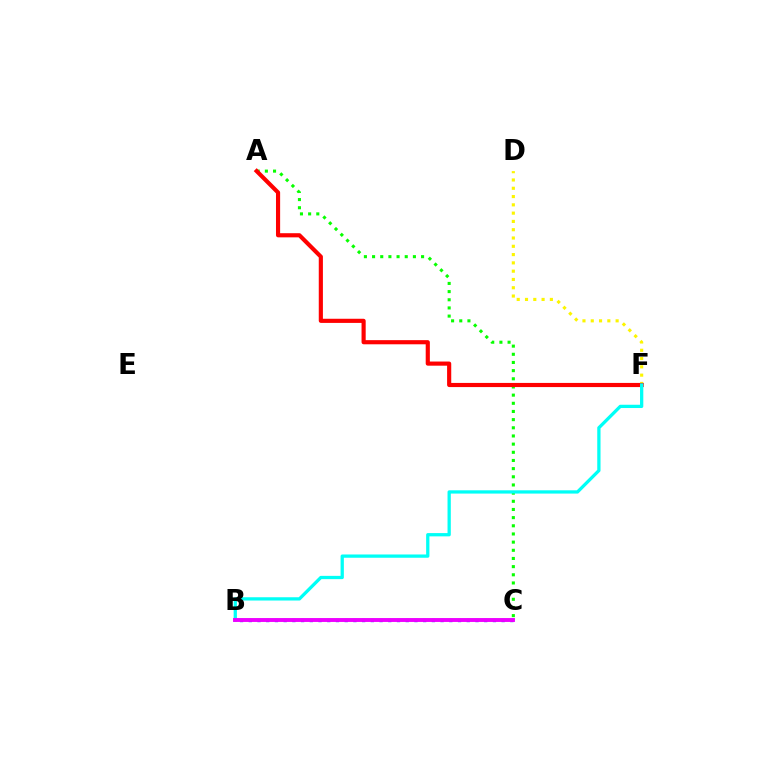{('D', 'F'): [{'color': '#fcf500', 'line_style': 'dotted', 'thickness': 2.25}], ('A', 'C'): [{'color': '#08ff00', 'line_style': 'dotted', 'thickness': 2.22}], ('A', 'F'): [{'color': '#ff0000', 'line_style': 'solid', 'thickness': 2.98}], ('B', 'C'): [{'color': '#0010ff', 'line_style': 'dotted', 'thickness': 2.37}, {'color': '#ee00ff', 'line_style': 'solid', 'thickness': 2.8}], ('B', 'F'): [{'color': '#00fff6', 'line_style': 'solid', 'thickness': 2.36}]}